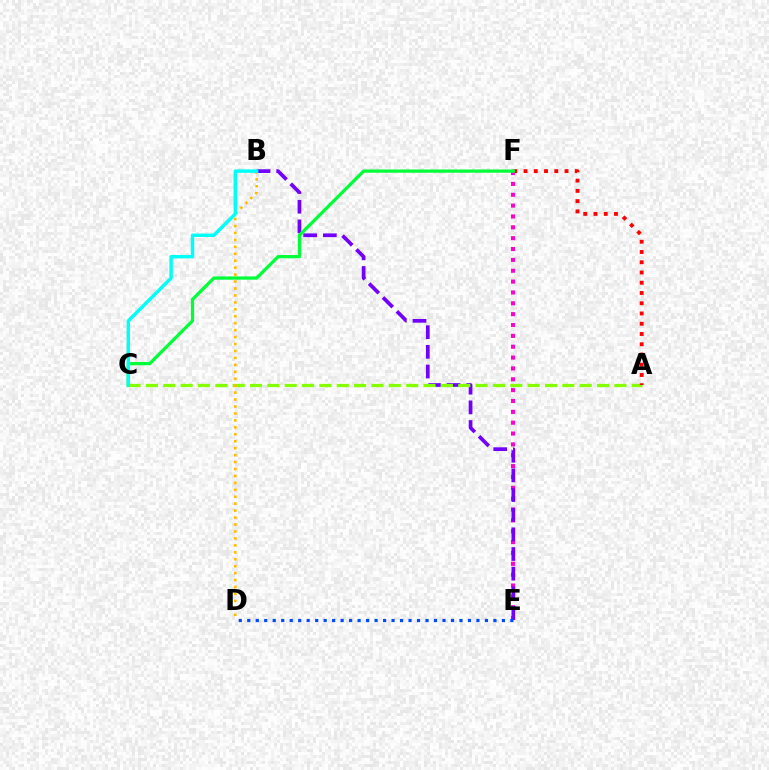{('E', 'F'): [{'color': '#ff00cf', 'line_style': 'dotted', 'thickness': 2.95}], ('B', 'E'): [{'color': '#7200ff', 'line_style': 'dashed', 'thickness': 2.67}], ('A', 'C'): [{'color': '#84ff00', 'line_style': 'dashed', 'thickness': 2.36}], ('D', 'E'): [{'color': '#004bff', 'line_style': 'dotted', 'thickness': 2.31}], ('A', 'F'): [{'color': '#ff0000', 'line_style': 'dotted', 'thickness': 2.78}], ('B', 'D'): [{'color': '#ffbd00', 'line_style': 'dotted', 'thickness': 1.89}], ('C', 'F'): [{'color': '#00ff39', 'line_style': 'solid', 'thickness': 2.35}], ('B', 'C'): [{'color': '#00fff6', 'line_style': 'solid', 'thickness': 2.47}]}